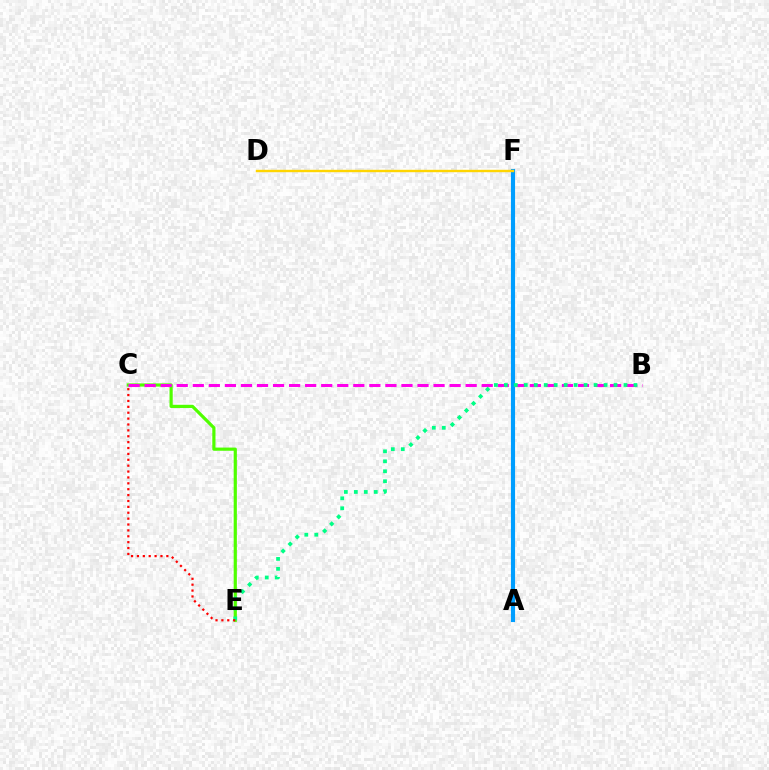{('A', 'F'): [{'color': '#3700ff', 'line_style': 'solid', 'thickness': 2.14}, {'color': '#009eff', 'line_style': 'solid', 'thickness': 2.97}], ('C', 'E'): [{'color': '#4fff00', 'line_style': 'solid', 'thickness': 2.29}, {'color': '#ff0000', 'line_style': 'dotted', 'thickness': 1.6}], ('B', 'C'): [{'color': '#ff00ed', 'line_style': 'dashed', 'thickness': 2.18}], ('B', 'E'): [{'color': '#00ff86', 'line_style': 'dotted', 'thickness': 2.71}], ('D', 'F'): [{'color': '#ffd500', 'line_style': 'solid', 'thickness': 1.73}]}